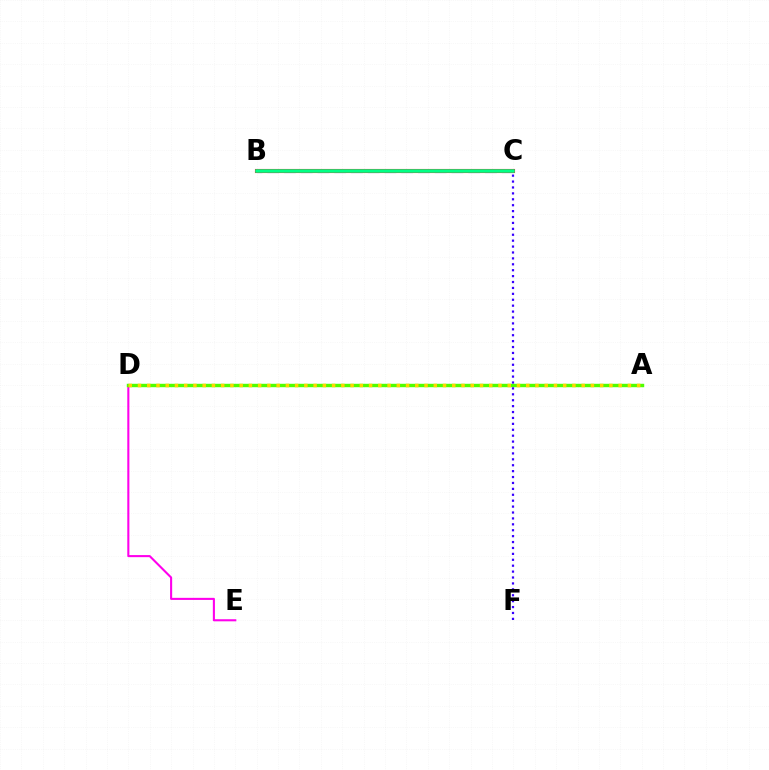{('D', 'E'): [{'color': '#ff00ed', 'line_style': 'solid', 'thickness': 1.5}], ('A', 'D'): [{'color': '#4fff00', 'line_style': 'solid', 'thickness': 2.46}, {'color': '#ffd500', 'line_style': 'dotted', 'thickness': 2.51}], ('B', 'C'): [{'color': '#009eff', 'line_style': 'dashed', 'thickness': 2.28}, {'color': '#ff0000', 'line_style': 'solid', 'thickness': 2.95}, {'color': '#00ff86', 'line_style': 'solid', 'thickness': 2.55}], ('C', 'F'): [{'color': '#3700ff', 'line_style': 'dotted', 'thickness': 1.61}]}